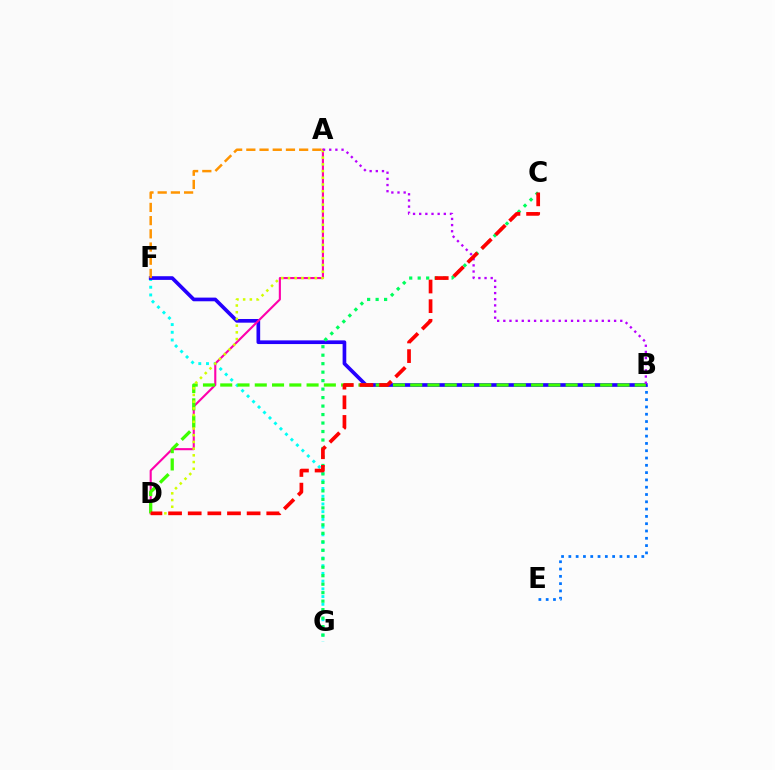{('B', 'E'): [{'color': '#0074ff', 'line_style': 'dotted', 'thickness': 1.98}], ('F', 'G'): [{'color': '#00fff6', 'line_style': 'dotted', 'thickness': 2.1}], ('B', 'F'): [{'color': '#2500ff', 'line_style': 'solid', 'thickness': 2.65}], ('A', 'D'): [{'color': '#ff00ac', 'line_style': 'solid', 'thickness': 1.52}, {'color': '#d1ff00', 'line_style': 'dotted', 'thickness': 1.82}], ('B', 'D'): [{'color': '#3dff00', 'line_style': 'dashed', 'thickness': 2.35}], ('A', 'F'): [{'color': '#ff9400', 'line_style': 'dashed', 'thickness': 1.79}], ('C', 'G'): [{'color': '#00ff5c', 'line_style': 'dotted', 'thickness': 2.3}], ('A', 'B'): [{'color': '#b900ff', 'line_style': 'dotted', 'thickness': 1.67}], ('C', 'D'): [{'color': '#ff0000', 'line_style': 'dashed', 'thickness': 2.67}]}